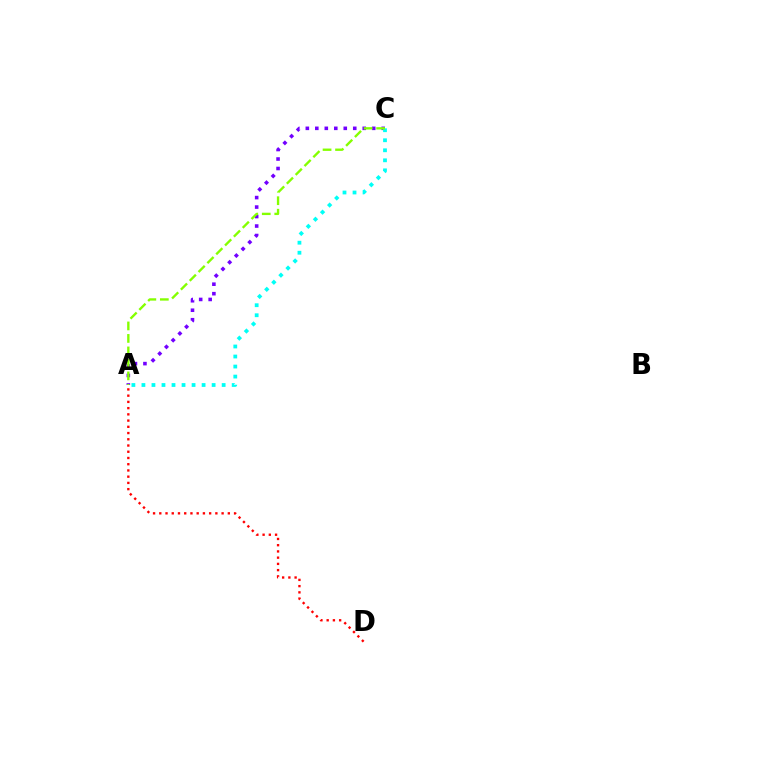{('A', 'C'): [{'color': '#7200ff', 'line_style': 'dotted', 'thickness': 2.58}, {'color': '#00fff6', 'line_style': 'dotted', 'thickness': 2.72}, {'color': '#84ff00', 'line_style': 'dashed', 'thickness': 1.7}], ('A', 'D'): [{'color': '#ff0000', 'line_style': 'dotted', 'thickness': 1.69}]}